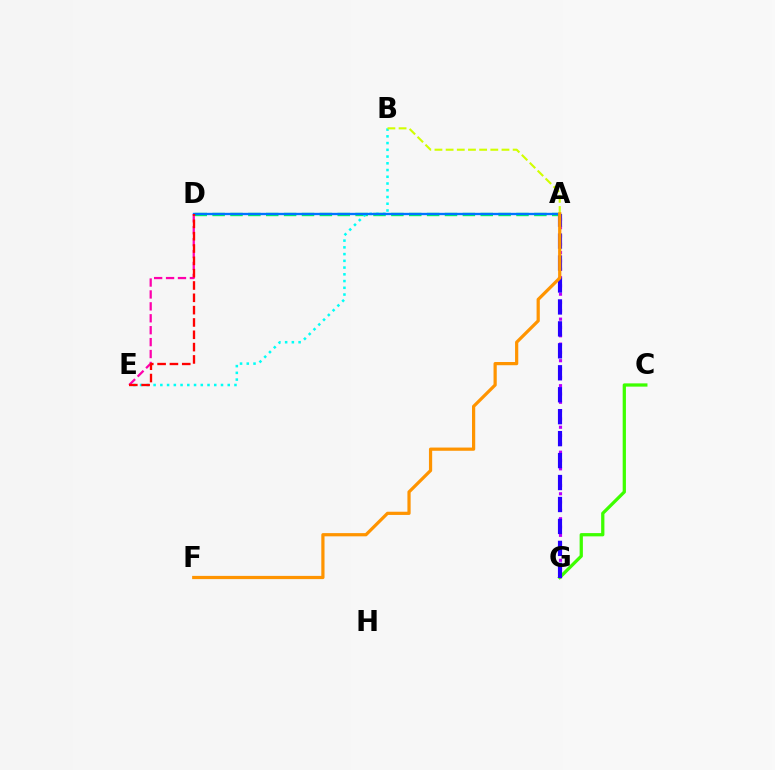{('A', 'D'): [{'color': '#00ff5c', 'line_style': 'dashed', 'thickness': 2.43}, {'color': '#0074ff', 'line_style': 'solid', 'thickness': 1.69}], ('B', 'E'): [{'color': '#00fff6', 'line_style': 'dotted', 'thickness': 1.83}], ('A', 'G'): [{'color': '#b900ff', 'line_style': 'dotted', 'thickness': 2.26}, {'color': '#2500ff', 'line_style': 'dashed', 'thickness': 2.98}], ('D', 'E'): [{'color': '#ff00ac', 'line_style': 'dashed', 'thickness': 1.62}, {'color': '#ff0000', 'line_style': 'dashed', 'thickness': 1.67}], ('C', 'G'): [{'color': '#3dff00', 'line_style': 'solid', 'thickness': 2.35}], ('A', 'B'): [{'color': '#d1ff00', 'line_style': 'dashed', 'thickness': 1.52}], ('A', 'F'): [{'color': '#ff9400', 'line_style': 'solid', 'thickness': 2.32}]}